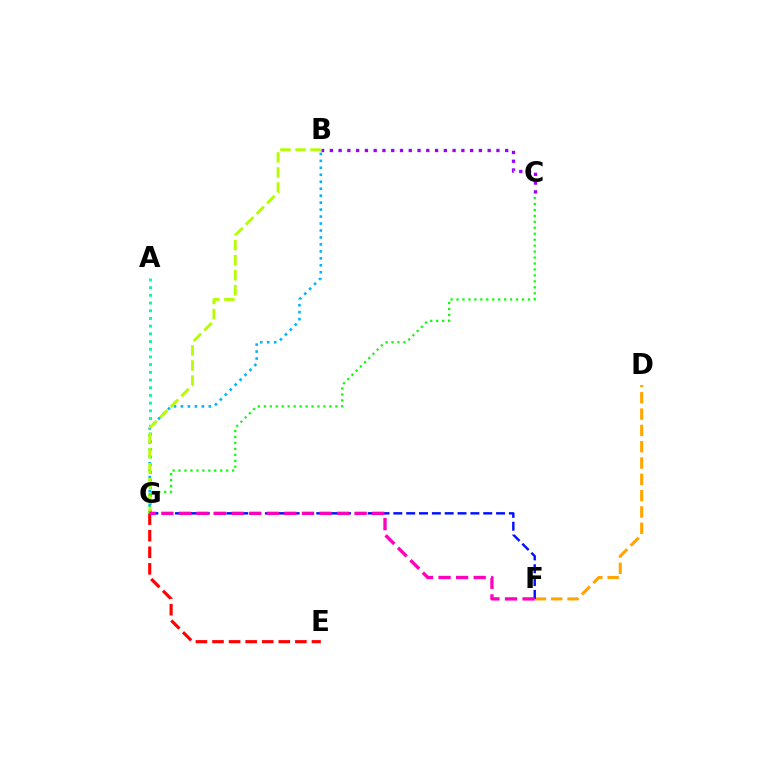{('A', 'G'): [{'color': '#00ff9d', 'line_style': 'dotted', 'thickness': 2.09}], ('B', 'G'): [{'color': '#00b5ff', 'line_style': 'dotted', 'thickness': 1.89}, {'color': '#b3ff00', 'line_style': 'dashed', 'thickness': 2.05}], ('D', 'F'): [{'color': '#ffa500', 'line_style': 'dashed', 'thickness': 2.22}], ('F', 'G'): [{'color': '#0010ff', 'line_style': 'dashed', 'thickness': 1.74}, {'color': '#ff00bd', 'line_style': 'dashed', 'thickness': 2.39}], ('E', 'G'): [{'color': '#ff0000', 'line_style': 'dashed', 'thickness': 2.25}], ('C', 'G'): [{'color': '#08ff00', 'line_style': 'dotted', 'thickness': 1.62}], ('B', 'C'): [{'color': '#9b00ff', 'line_style': 'dotted', 'thickness': 2.38}]}